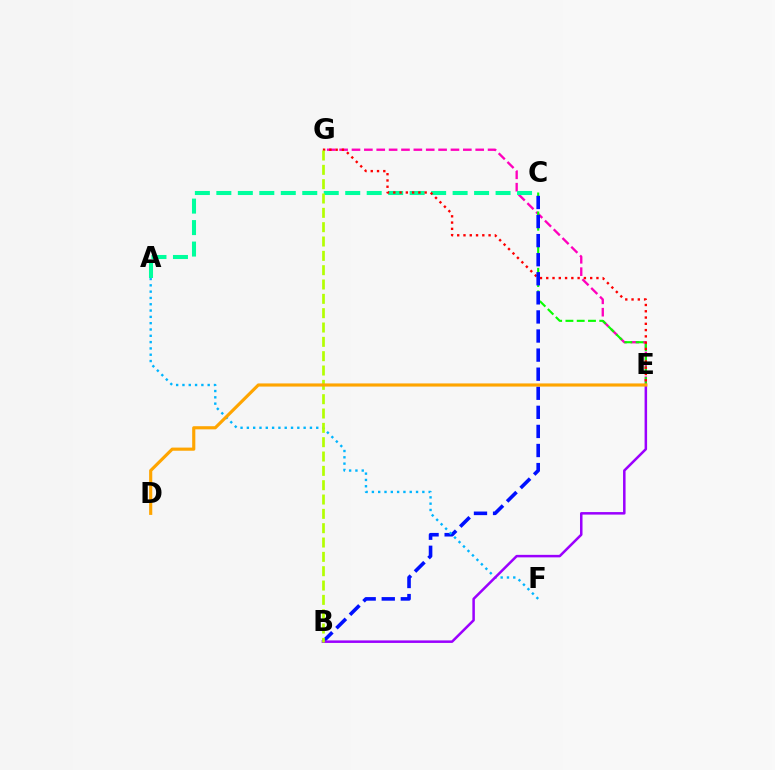{('E', 'G'): [{'color': '#ff00bd', 'line_style': 'dashed', 'thickness': 1.68}, {'color': '#ff0000', 'line_style': 'dotted', 'thickness': 1.7}], ('A', 'C'): [{'color': '#00ff9d', 'line_style': 'dashed', 'thickness': 2.92}], ('C', 'E'): [{'color': '#08ff00', 'line_style': 'dashed', 'thickness': 1.53}], ('B', 'C'): [{'color': '#0010ff', 'line_style': 'dashed', 'thickness': 2.59}], ('A', 'F'): [{'color': '#00b5ff', 'line_style': 'dotted', 'thickness': 1.71}], ('B', 'E'): [{'color': '#9b00ff', 'line_style': 'solid', 'thickness': 1.81}], ('B', 'G'): [{'color': '#b3ff00', 'line_style': 'dashed', 'thickness': 1.95}], ('D', 'E'): [{'color': '#ffa500', 'line_style': 'solid', 'thickness': 2.27}]}